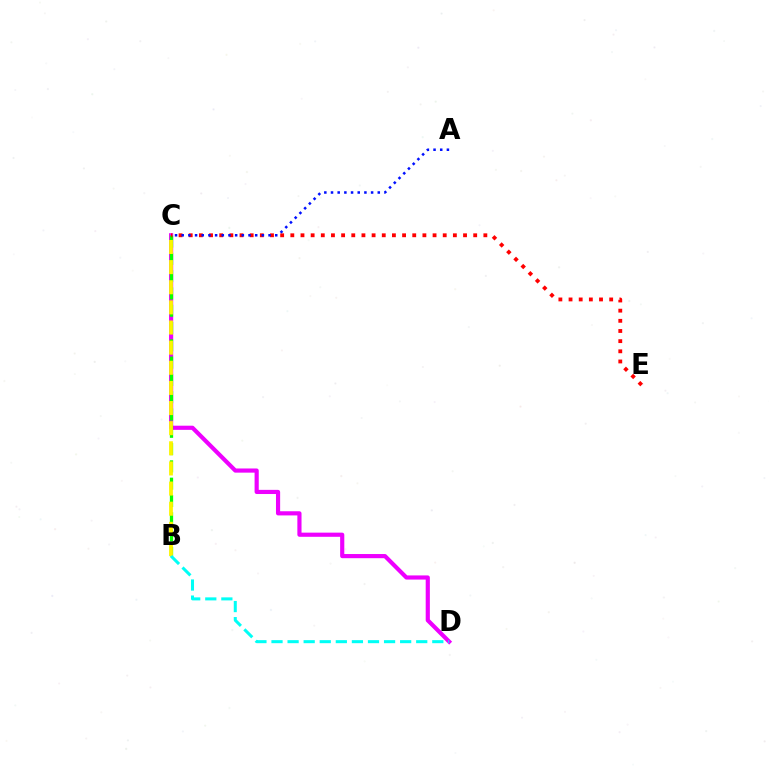{('C', 'D'): [{'color': '#ee00ff', 'line_style': 'solid', 'thickness': 2.99}], ('B', 'C'): [{'color': '#08ff00', 'line_style': 'dashed', 'thickness': 2.35}, {'color': '#fcf500', 'line_style': 'dashed', 'thickness': 2.73}], ('C', 'E'): [{'color': '#ff0000', 'line_style': 'dotted', 'thickness': 2.76}], ('B', 'D'): [{'color': '#00fff6', 'line_style': 'dashed', 'thickness': 2.18}], ('A', 'C'): [{'color': '#0010ff', 'line_style': 'dotted', 'thickness': 1.82}]}